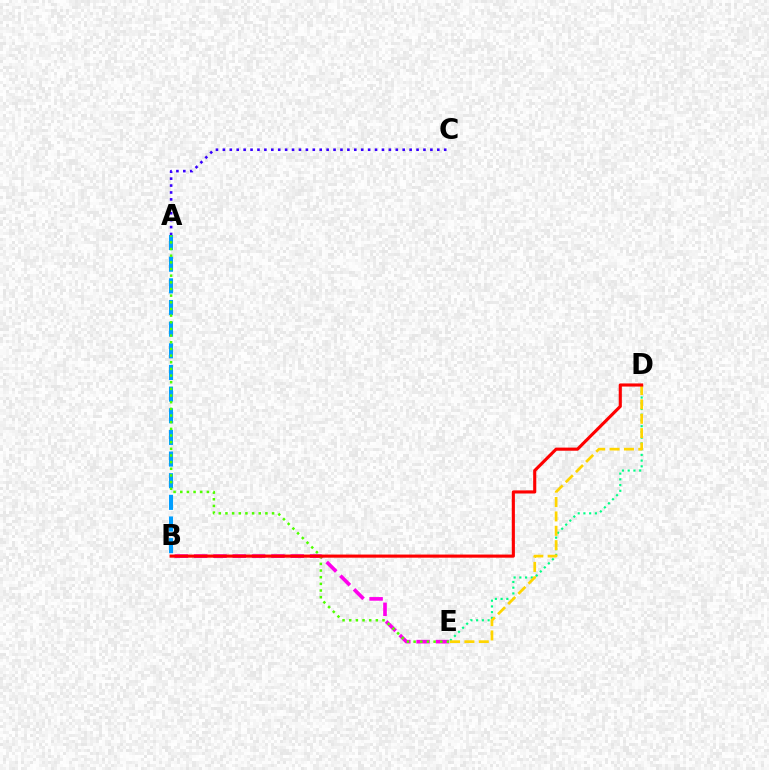{('A', 'B'): [{'color': '#009eff', 'line_style': 'dashed', 'thickness': 2.94}], ('B', 'E'): [{'color': '#ff00ed', 'line_style': 'dashed', 'thickness': 2.62}], ('A', 'C'): [{'color': '#3700ff', 'line_style': 'dotted', 'thickness': 1.88}], ('D', 'E'): [{'color': '#00ff86', 'line_style': 'dotted', 'thickness': 1.56}, {'color': '#ffd500', 'line_style': 'dashed', 'thickness': 1.95}], ('A', 'E'): [{'color': '#4fff00', 'line_style': 'dotted', 'thickness': 1.81}], ('B', 'D'): [{'color': '#ff0000', 'line_style': 'solid', 'thickness': 2.25}]}